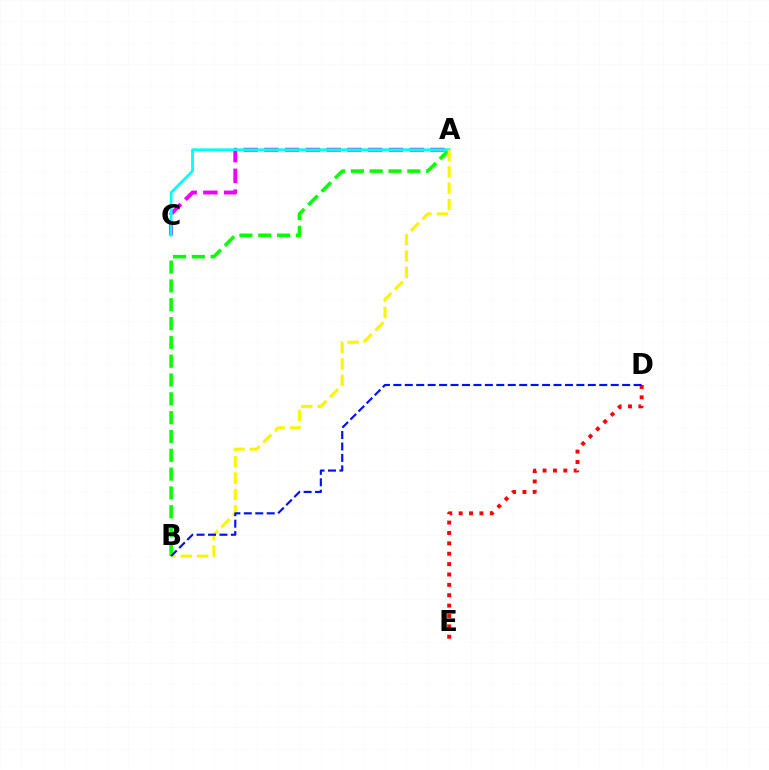{('A', 'C'): [{'color': '#ee00ff', 'line_style': 'dashed', 'thickness': 2.82}, {'color': '#00fff6', 'line_style': 'solid', 'thickness': 1.97}], ('A', 'B'): [{'color': '#08ff00', 'line_style': 'dashed', 'thickness': 2.56}, {'color': '#fcf500', 'line_style': 'dashed', 'thickness': 2.22}], ('D', 'E'): [{'color': '#ff0000', 'line_style': 'dotted', 'thickness': 2.82}], ('B', 'D'): [{'color': '#0010ff', 'line_style': 'dashed', 'thickness': 1.55}]}